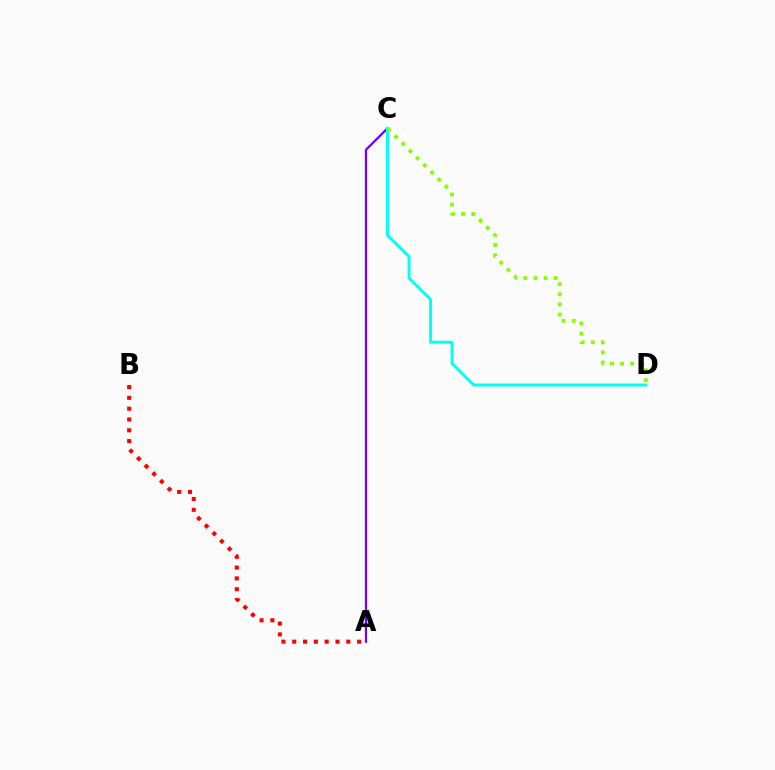{('A', 'C'): [{'color': '#7200ff', 'line_style': 'solid', 'thickness': 1.63}], ('A', 'B'): [{'color': '#ff0000', 'line_style': 'dotted', 'thickness': 2.94}], ('C', 'D'): [{'color': '#00fff6', 'line_style': 'solid', 'thickness': 2.13}, {'color': '#84ff00', 'line_style': 'dotted', 'thickness': 2.75}]}